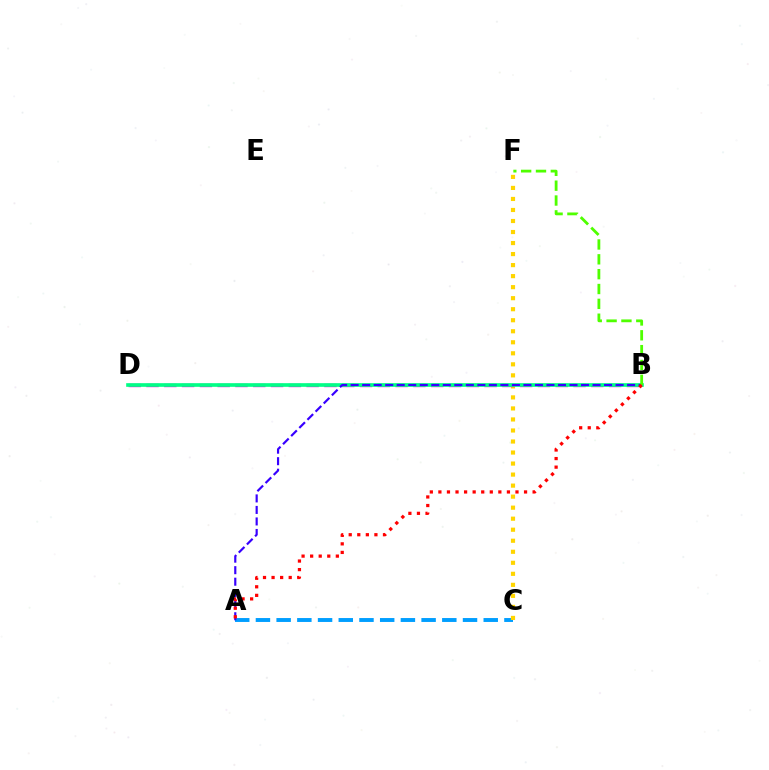{('A', 'C'): [{'color': '#009eff', 'line_style': 'dashed', 'thickness': 2.81}], ('C', 'F'): [{'color': '#ffd500', 'line_style': 'dotted', 'thickness': 3.0}], ('B', 'D'): [{'color': '#ff00ed', 'line_style': 'dashed', 'thickness': 2.42}, {'color': '#00ff86', 'line_style': 'solid', 'thickness': 2.62}], ('A', 'B'): [{'color': '#3700ff', 'line_style': 'dashed', 'thickness': 1.56}, {'color': '#ff0000', 'line_style': 'dotted', 'thickness': 2.33}], ('B', 'F'): [{'color': '#4fff00', 'line_style': 'dashed', 'thickness': 2.02}]}